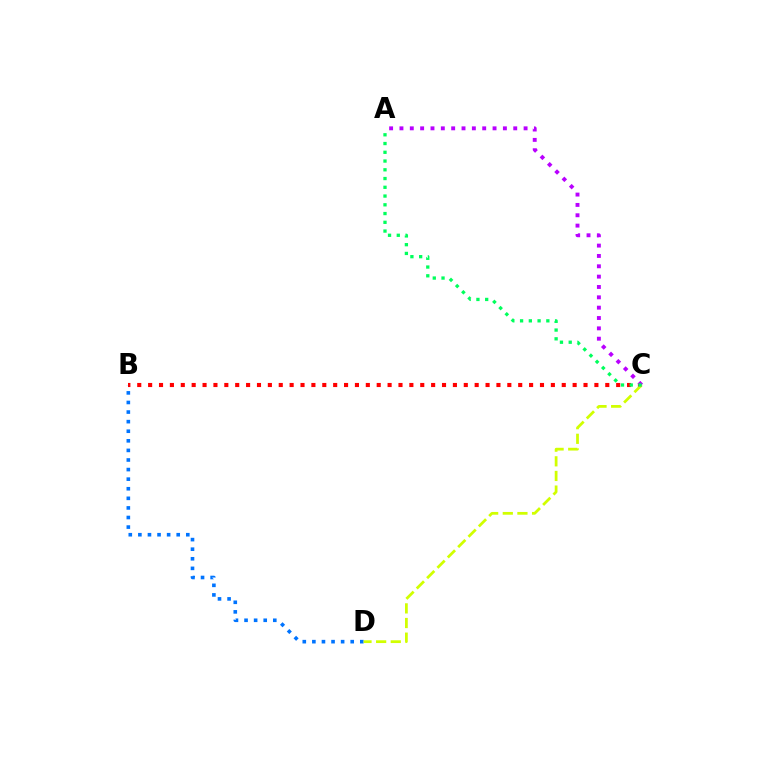{('B', 'C'): [{'color': '#ff0000', 'line_style': 'dotted', 'thickness': 2.96}], ('B', 'D'): [{'color': '#0074ff', 'line_style': 'dotted', 'thickness': 2.6}], ('C', 'D'): [{'color': '#d1ff00', 'line_style': 'dashed', 'thickness': 1.99}], ('A', 'C'): [{'color': '#b900ff', 'line_style': 'dotted', 'thickness': 2.81}, {'color': '#00ff5c', 'line_style': 'dotted', 'thickness': 2.38}]}